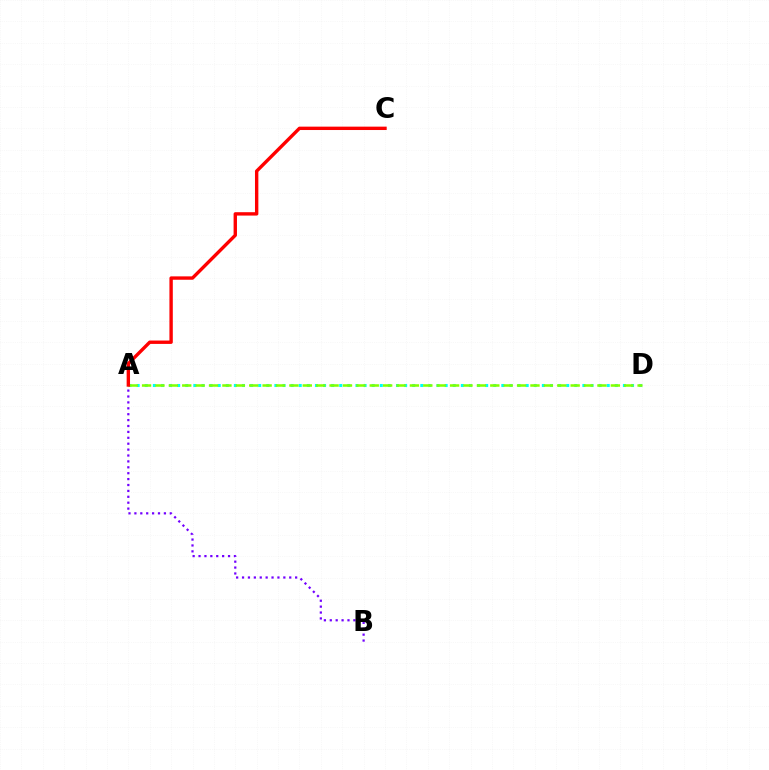{('A', 'D'): [{'color': '#00fff6', 'line_style': 'dotted', 'thickness': 2.2}, {'color': '#84ff00', 'line_style': 'dashed', 'thickness': 1.82}], ('A', 'B'): [{'color': '#7200ff', 'line_style': 'dotted', 'thickness': 1.6}], ('A', 'C'): [{'color': '#ff0000', 'line_style': 'solid', 'thickness': 2.43}]}